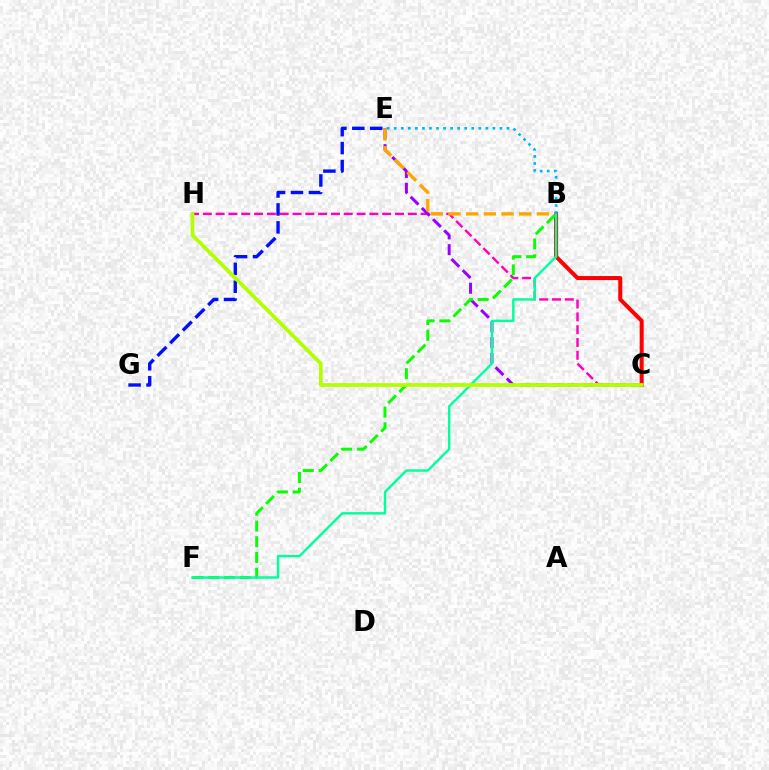{('C', 'H'): [{'color': '#ff00bd', 'line_style': 'dashed', 'thickness': 1.74}, {'color': '#b3ff00', 'line_style': 'solid', 'thickness': 2.69}], ('B', 'C'): [{'color': '#ff0000', 'line_style': 'solid', 'thickness': 2.89}], ('C', 'E'): [{'color': '#9b00ff', 'line_style': 'dashed', 'thickness': 2.15}], ('B', 'E'): [{'color': '#ffa500', 'line_style': 'dashed', 'thickness': 2.4}, {'color': '#00b5ff', 'line_style': 'dotted', 'thickness': 1.91}], ('B', 'F'): [{'color': '#08ff00', 'line_style': 'dashed', 'thickness': 2.14}, {'color': '#00ff9d', 'line_style': 'solid', 'thickness': 1.75}], ('E', 'G'): [{'color': '#0010ff', 'line_style': 'dashed', 'thickness': 2.44}]}